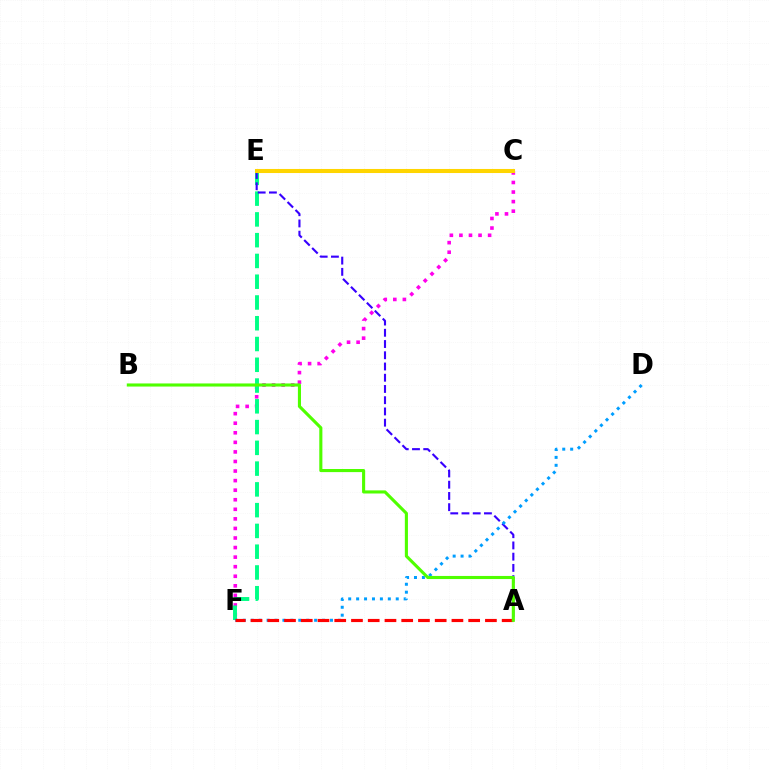{('C', 'F'): [{'color': '#ff00ed', 'line_style': 'dotted', 'thickness': 2.6}], ('E', 'F'): [{'color': '#00ff86', 'line_style': 'dashed', 'thickness': 2.82}], ('A', 'E'): [{'color': '#3700ff', 'line_style': 'dashed', 'thickness': 1.53}], ('D', 'F'): [{'color': '#009eff', 'line_style': 'dotted', 'thickness': 2.15}], ('A', 'F'): [{'color': '#ff0000', 'line_style': 'dashed', 'thickness': 2.27}], ('A', 'B'): [{'color': '#4fff00', 'line_style': 'solid', 'thickness': 2.23}], ('C', 'E'): [{'color': '#ffd500', 'line_style': 'solid', 'thickness': 2.92}]}